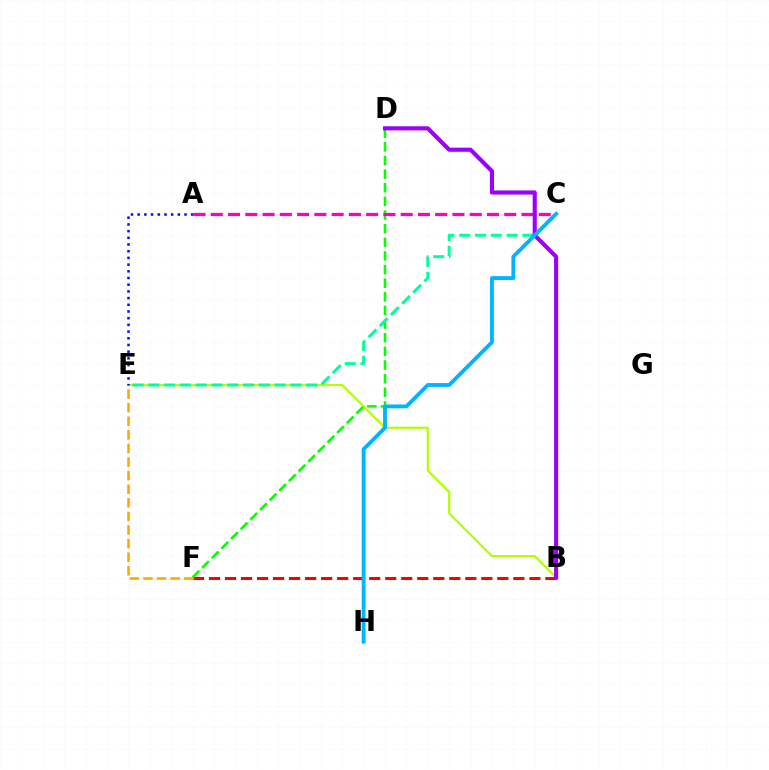{('B', 'F'): [{'color': '#ff0000', 'line_style': 'dashed', 'thickness': 2.18}], ('B', 'E'): [{'color': '#b3ff00', 'line_style': 'solid', 'thickness': 1.58}], ('D', 'F'): [{'color': '#08ff00', 'line_style': 'dashed', 'thickness': 1.85}], ('A', 'C'): [{'color': '#ff00bd', 'line_style': 'dashed', 'thickness': 2.34}], ('C', 'E'): [{'color': '#00ff9d', 'line_style': 'dashed', 'thickness': 2.14}], ('B', 'D'): [{'color': '#9b00ff', 'line_style': 'solid', 'thickness': 2.97}], ('C', 'H'): [{'color': '#00b5ff', 'line_style': 'solid', 'thickness': 2.77}], ('A', 'E'): [{'color': '#0010ff', 'line_style': 'dotted', 'thickness': 1.82}], ('E', 'F'): [{'color': '#ffa500', 'line_style': 'dashed', 'thickness': 1.85}]}